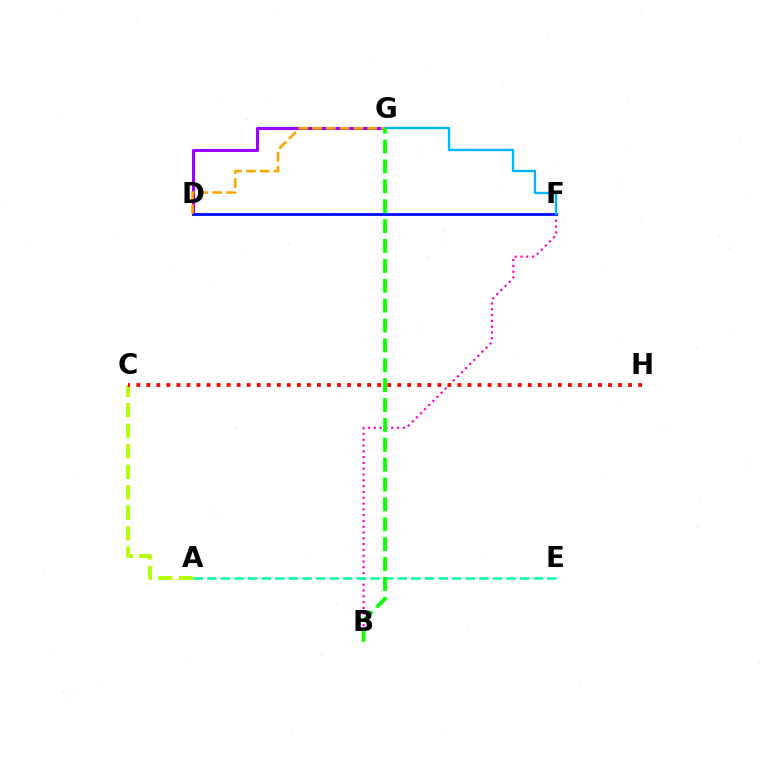{('D', 'G'): [{'color': '#9b00ff', 'line_style': 'solid', 'thickness': 2.2}, {'color': '#ffa500', 'line_style': 'dashed', 'thickness': 1.87}], ('B', 'F'): [{'color': '#ff00bd', 'line_style': 'dotted', 'thickness': 1.58}], ('A', 'E'): [{'color': '#00ff9d', 'line_style': 'dashed', 'thickness': 1.85}], ('D', 'F'): [{'color': '#0010ff', 'line_style': 'solid', 'thickness': 2.03}], ('F', 'G'): [{'color': '#00b5ff', 'line_style': 'solid', 'thickness': 1.69}], ('B', 'G'): [{'color': '#08ff00', 'line_style': 'dashed', 'thickness': 2.7}], ('A', 'C'): [{'color': '#b3ff00', 'line_style': 'dashed', 'thickness': 2.79}], ('C', 'H'): [{'color': '#ff0000', 'line_style': 'dotted', 'thickness': 2.73}]}